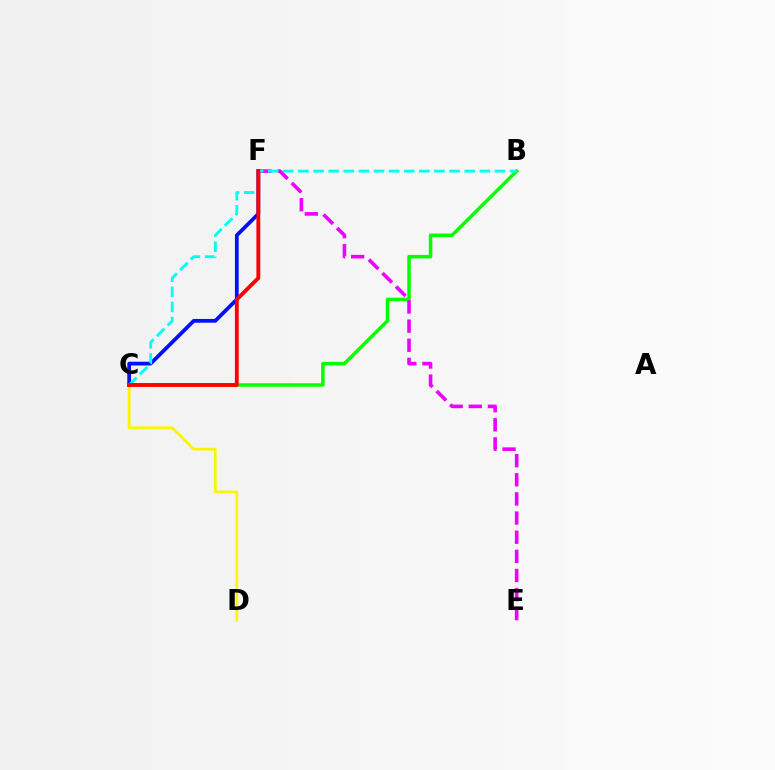{('C', 'D'): [{'color': '#fcf500', 'line_style': 'solid', 'thickness': 1.97}], ('B', 'C'): [{'color': '#08ff00', 'line_style': 'solid', 'thickness': 2.53}, {'color': '#00fff6', 'line_style': 'dashed', 'thickness': 2.05}], ('E', 'F'): [{'color': '#ee00ff', 'line_style': 'dashed', 'thickness': 2.6}], ('C', 'F'): [{'color': '#0010ff', 'line_style': 'solid', 'thickness': 2.71}, {'color': '#ff0000', 'line_style': 'solid', 'thickness': 2.77}]}